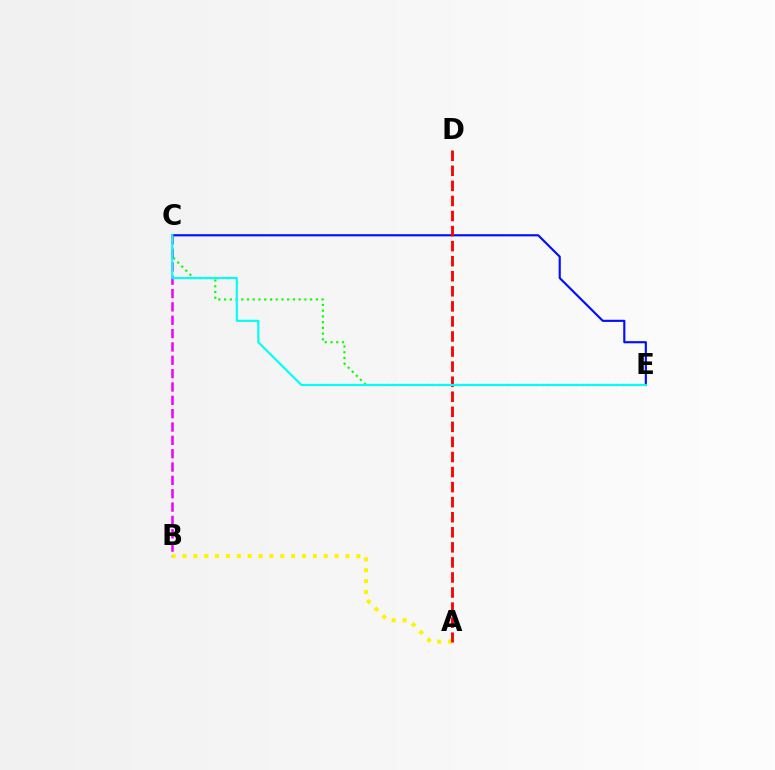{('C', 'E'): [{'color': '#0010ff', 'line_style': 'solid', 'thickness': 1.55}, {'color': '#08ff00', 'line_style': 'dotted', 'thickness': 1.56}, {'color': '#00fff6', 'line_style': 'solid', 'thickness': 1.55}], ('B', 'C'): [{'color': '#ee00ff', 'line_style': 'dashed', 'thickness': 1.81}], ('A', 'B'): [{'color': '#fcf500', 'line_style': 'dotted', 'thickness': 2.95}], ('A', 'D'): [{'color': '#ff0000', 'line_style': 'dashed', 'thickness': 2.05}]}